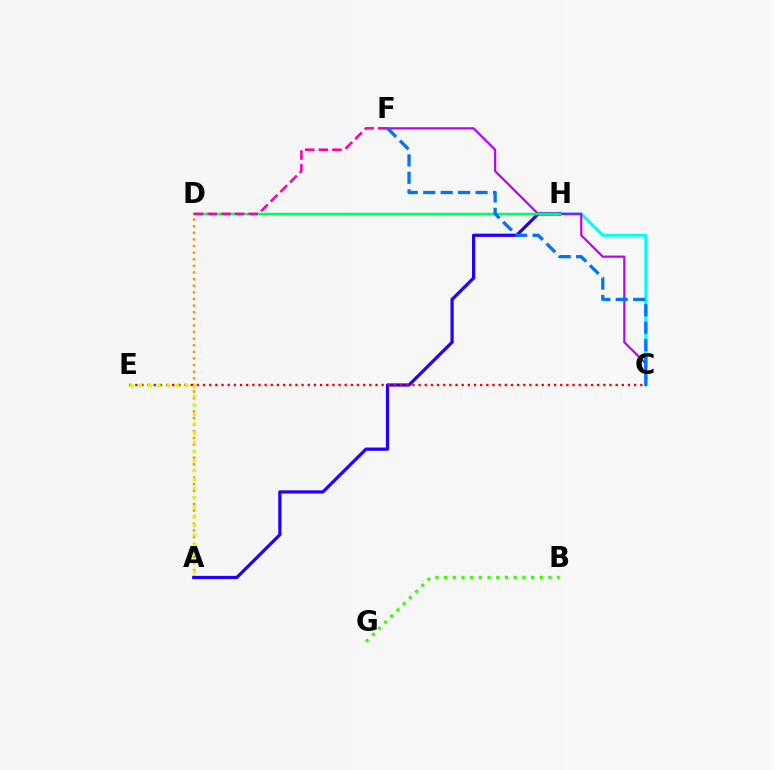{('A', 'D'): [{'color': '#ff9400', 'line_style': 'dotted', 'thickness': 1.8}], ('C', 'H'): [{'color': '#00fff6', 'line_style': 'solid', 'thickness': 2.22}], ('A', 'H'): [{'color': '#2500ff', 'line_style': 'solid', 'thickness': 2.34}], ('B', 'G'): [{'color': '#3dff00', 'line_style': 'dotted', 'thickness': 2.36}], ('C', 'F'): [{'color': '#b900ff', 'line_style': 'solid', 'thickness': 1.57}, {'color': '#0074ff', 'line_style': 'dashed', 'thickness': 2.37}], ('D', 'H'): [{'color': '#00ff5c', 'line_style': 'solid', 'thickness': 1.79}], ('D', 'F'): [{'color': '#ff00ac', 'line_style': 'dashed', 'thickness': 1.85}], ('C', 'E'): [{'color': '#ff0000', 'line_style': 'dotted', 'thickness': 1.67}], ('A', 'E'): [{'color': '#d1ff00', 'line_style': 'dotted', 'thickness': 2.51}]}